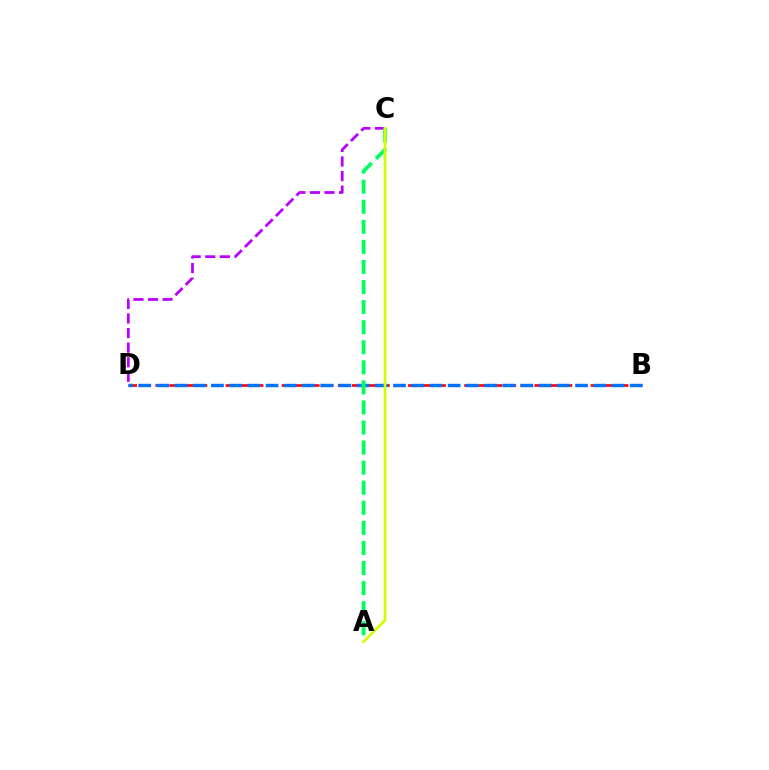{('C', 'D'): [{'color': '#b900ff', 'line_style': 'dashed', 'thickness': 1.98}], ('B', 'D'): [{'color': '#ff0000', 'line_style': 'dashed', 'thickness': 1.91}, {'color': '#0074ff', 'line_style': 'dashed', 'thickness': 2.47}], ('A', 'C'): [{'color': '#00ff5c', 'line_style': 'dashed', 'thickness': 2.73}, {'color': '#d1ff00', 'line_style': 'solid', 'thickness': 1.93}]}